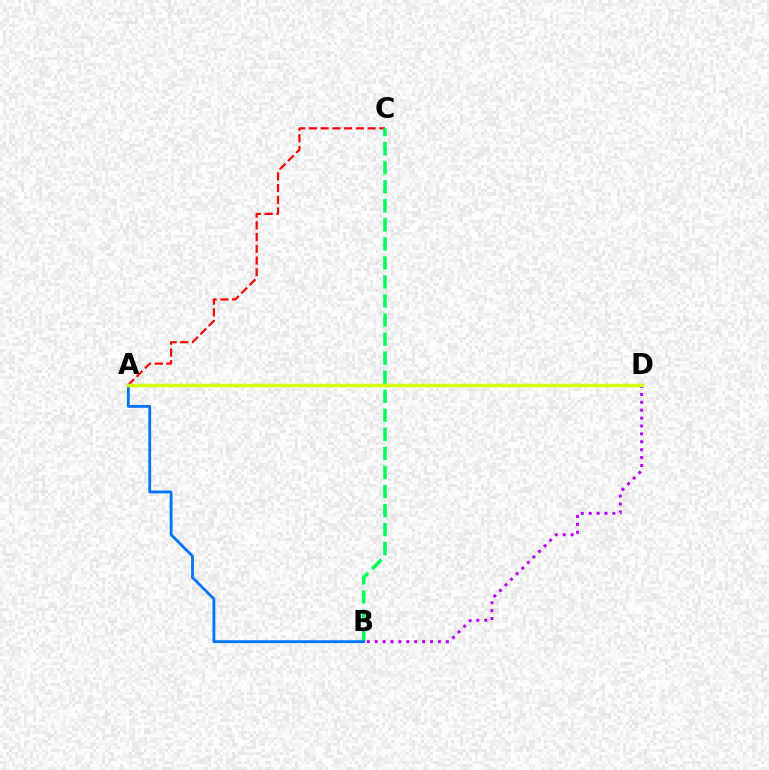{('B', 'D'): [{'color': '#b900ff', 'line_style': 'dotted', 'thickness': 2.15}], ('A', 'C'): [{'color': '#ff0000', 'line_style': 'dashed', 'thickness': 1.59}], ('B', 'C'): [{'color': '#00ff5c', 'line_style': 'dashed', 'thickness': 2.59}], ('A', 'B'): [{'color': '#0074ff', 'line_style': 'solid', 'thickness': 2.03}], ('A', 'D'): [{'color': '#d1ff00', 'line_style': 'solid', 'thickness': 2.51}]}